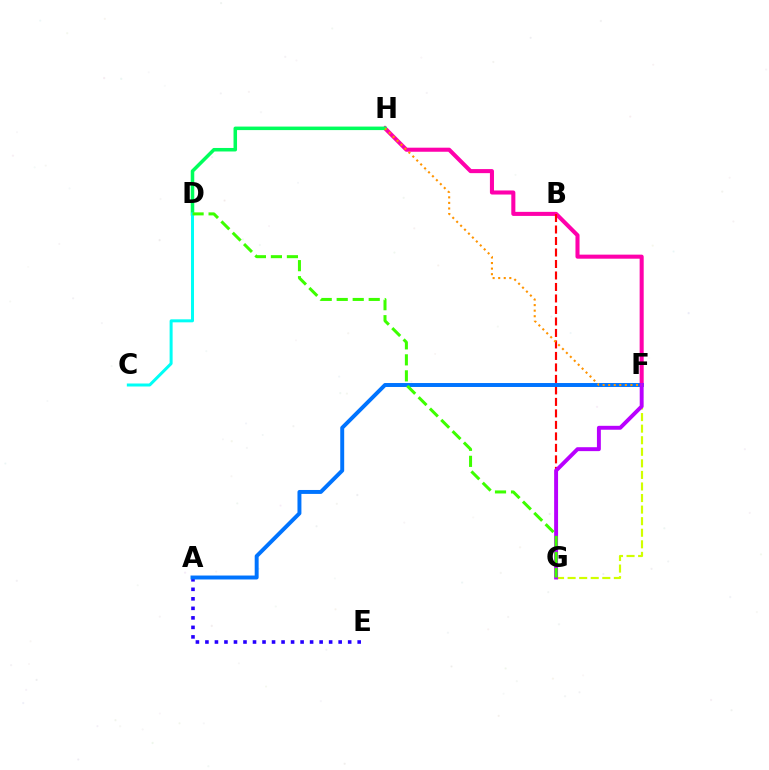{('F', 'H'): [{'color': '#ff00ac', 'line_style': 'solid', 'thickness': 2.92}, {'color': '#ff9400', 'line_style': 'dotted', 'thickness': 1.51}], ('B', 'G'): [{'color': '#ff0000', 'line_style': 'dashed', 'thickness': 1.56}], ('D', 'H'): [{'color': '#00ff5c', 'line_style': 'solid', 'thickness': 2.53}], ('A', 'E'): [{'color': '#2500ff', 'line_style': 'dotted', 'thickness': 2.59}], ('A', 'F'): [{'color': '#0074ff', 'line_style': 'solid', 'thickness': 2.84}], ('F', 'G'): [{'color': '#d1ff00', 'line_style': 'dashed', 'thickness': 1.57}, {'color': '#b900ff', 'line_style': 'solid', 'thickness': 2.82}], ('C', 'D'): [{'color': '#00fff6', 'line_style': 'solid', 'thickness': 2.16}], ('D', 'G'): [{'color': '#3dff00', 'line_style': 'dashed', 'thickness': 2.17}]}